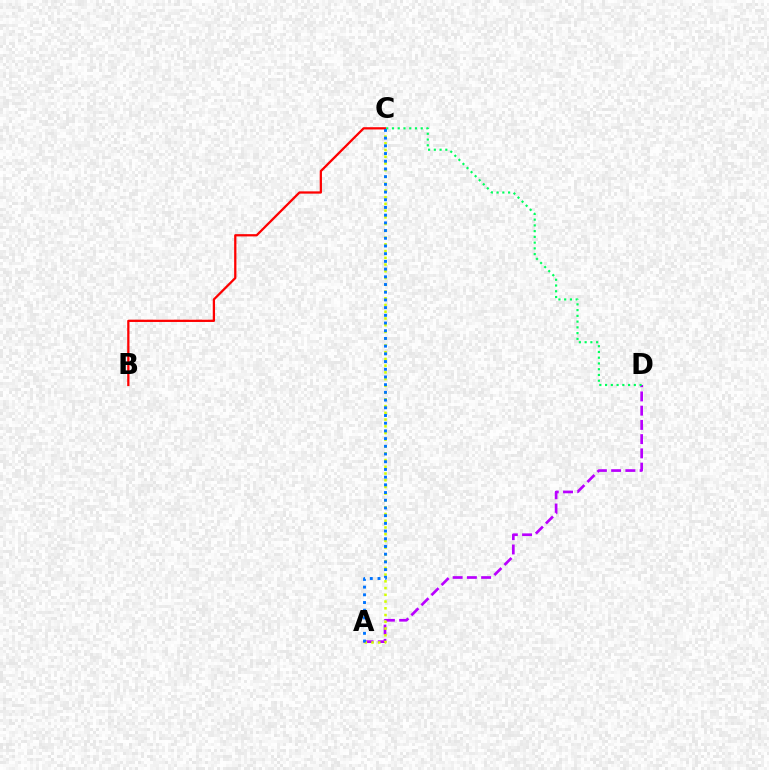{('A', 'D'): [{'color': '#b900ff', 'line_style': 'dashed', 'thickness': 1.93}], ('A', 'C'): [{'color': '#d1ff00', 'line_style': 'dotted', 'thickness': 1.83}, {'color': '#0074ff', 'line_style': 'dotted', 'thickness': 2.09}], ('B', 'C'): [{'color': '#ff0000', 'line_style': 'solid', 'thickness': 1.63}], ('C', 'D'): [{'color': '#00ff5c', 'line_style': 'dotted', 'thickness': 1.56}]}